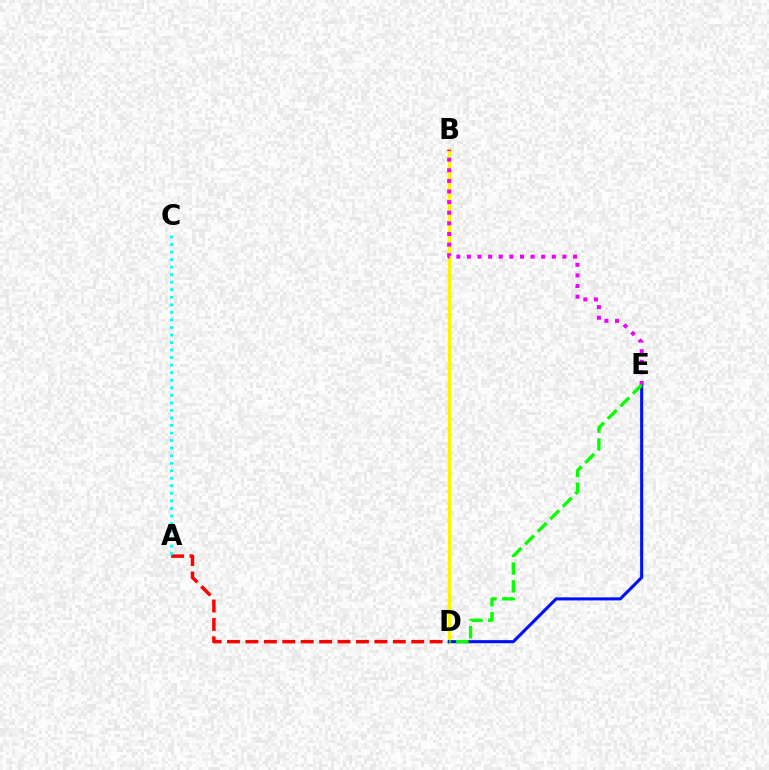{('B', 'D'): [{'color': '#fcf500', 'line_style': 'solid', 'thickness': 2.47}], ('A', 'D'): [{'color': '#ff0000', 'line_style': 'dashed', 'thickness': 2.5}], ('D', 'E'): [{'color': '#0010ff', 'line_style': 'solid', 'thickness': 2.21}, {'color': '#08ff00', 'line_style': 'dashed', 'thickness': 2.41}], ('A', 'C'): [{'color': '#00fff6', 'line_style': 'dotted', 'thickness': 2.05}], ('B', 'E'): [{'color': '#ee00ff', 'line_style': 'dotted', 'thickness': 2.88}]}